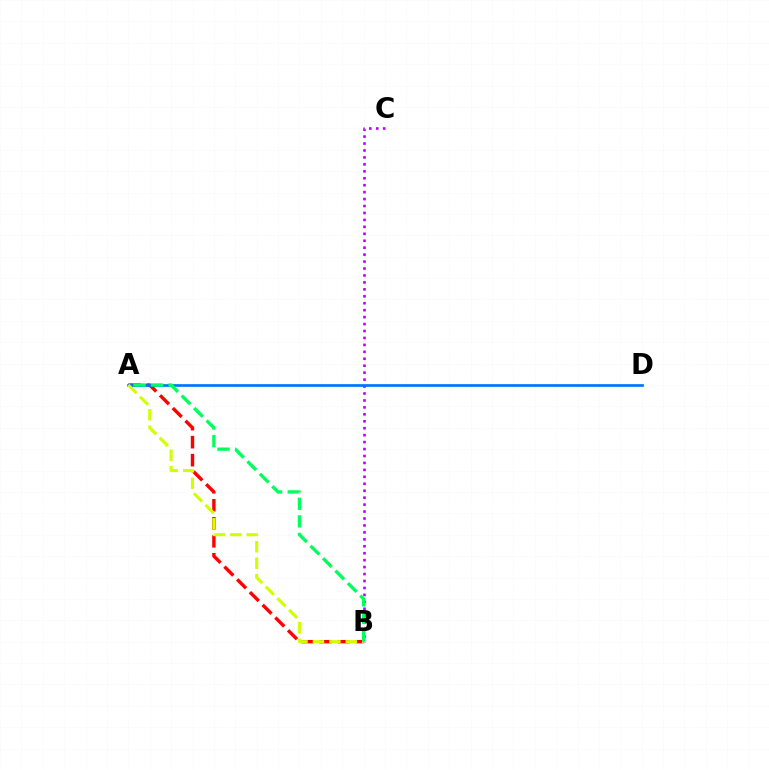{('A', 'B'): [{'color': '#ff0000', 'line_style': 'dashed', 'thickness': 2.45}, {'color': '#d1ff00', 'line_style': 'dashed', 'thickness': 2.23}, {'color': '#00ff5c', 'line_style': 'dashed', 'thickness': 2.39}], ('B', 'C'): [{'color': '#b900ff', 'line_style': 'dotted', 'thickness': 1.89}], ('A', 'D'): [{'color': '#0074ff', 'line_style': 'solid', 'thickness': 1.94}]}